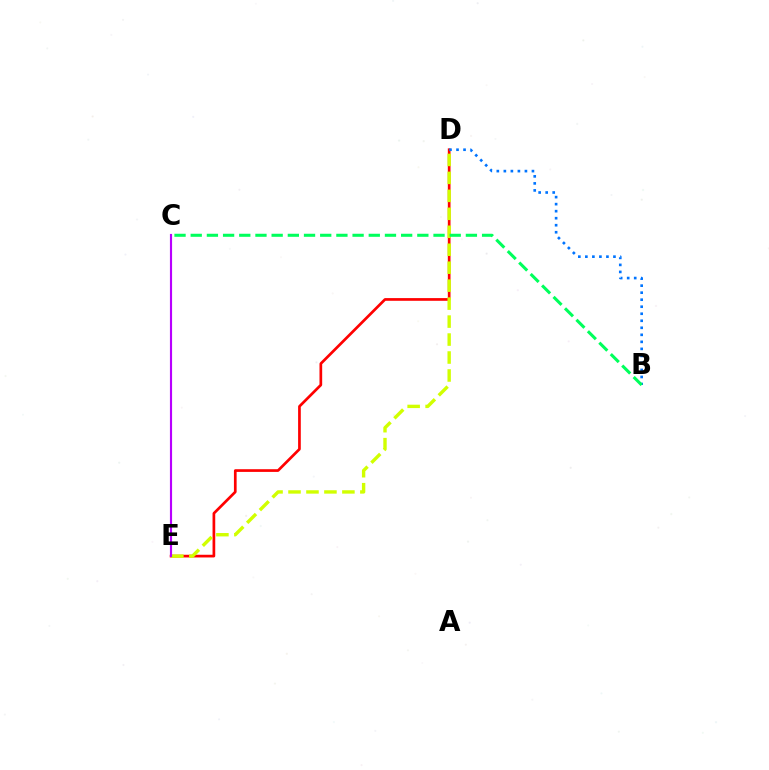{('D', 'E'): [{'color': '#ff0000', 'line_style': 'solid', 'thickness': 1.94}, {'color': '#d1ff00', 'line_style': 'dashed', 'thickness': 2.44}], ('C', 'E'): [{'color': '#b900ff', 'line_style': 'solid', 'thickness': 1.55}], ('B', 'D'): [{'color': '#0074ff', 'line_style': 'dotted', 'thickness': 1.91}], ('B', 'C'): [{'color': '#00ff5c', 'line_style': 'dashed', 'thickness': 2.2}]}